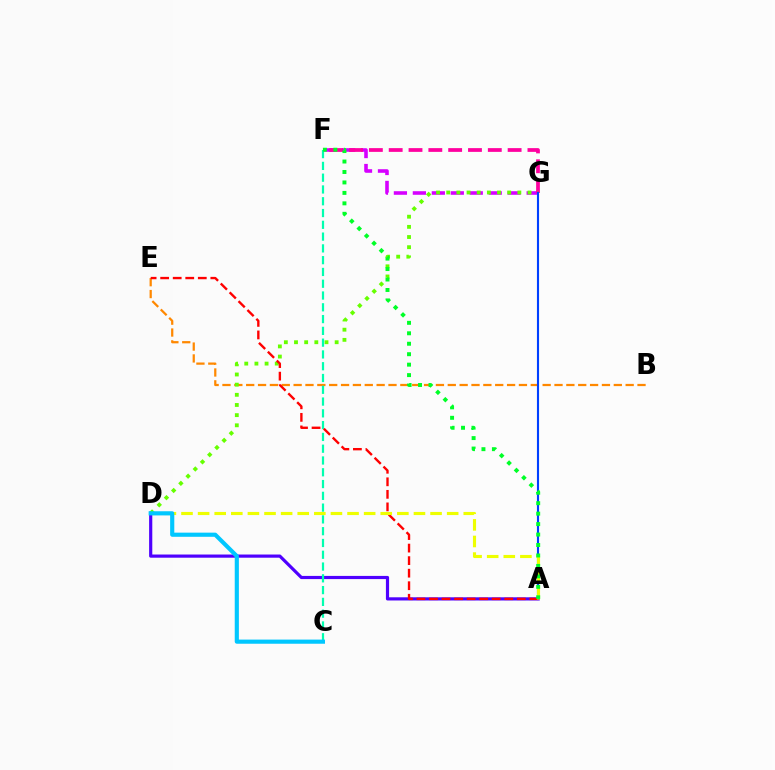{('B', 'E'): [{'color': '#ff8800', 'line_style': 'dashed', 'thickness': 1.61}], ('F', 'G'): [{'color': '#d600ff', 'line_style': 'dashed', 'thickness': 2.58}, {'color': '#ff00a0', 'line_style': 'dashed', 'thickness': 2.69}], ('A', 'D'): [{'color': '#4f00ff', 'line_style': 'solid', 'thickness': 2.29}, {'color': '#eeff00', 'line_style': 'dashed', 'thickness': 2.26}], ('D', 'G'): [{'color': '#66ff00', 'line_style': 'dotted', 'thickness': 2.76}], ('A', 'G'): [{'color': '#003fff', 'line_style': 'solid', 'thickness': 1.53}], ('C', 'F'): [{'color': '#00ffaf', 'line_style': 'dashed', 'thickness': 1.6}], ('A', 'E'): [{'color': '#ff0000', 'line_style': 'dashed', 'thickness': 1.7}], ('C', 'D'): [{'color': '#00c7ff', 'line_style': 'solid', 'thickness': 2.98}], ('A', 'F'): [{'color': '#00ff27', 'line_style': 'dotted', 'thickness': 2.84}]}